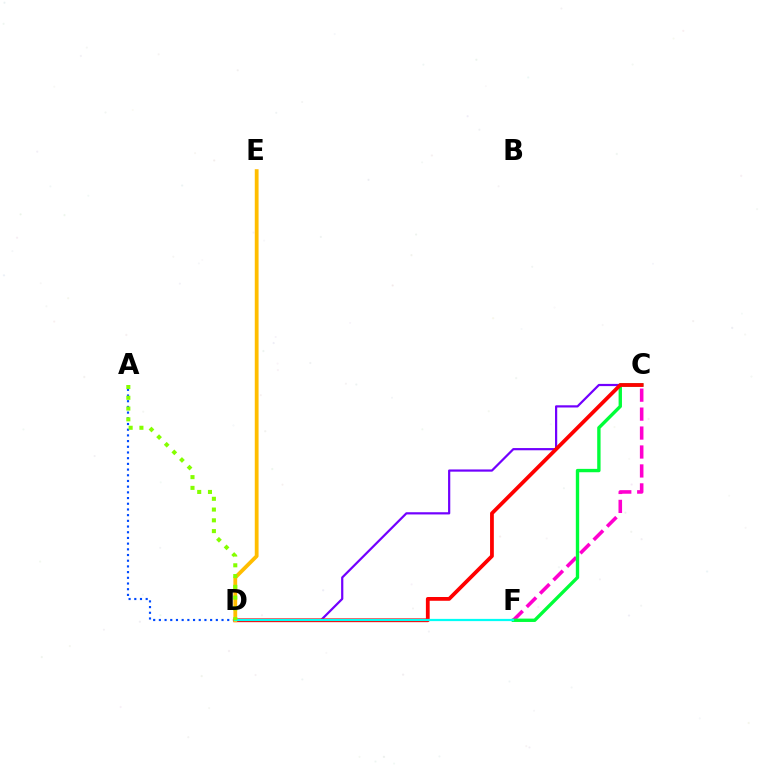{('C', 'D'): [{'color': '#7200ff', 'line_style': 'solid', 'thickness': 1.59}, {'color': '#ff0000', 'line_style': 'solid', 'thickness': 2.72}], ('C', 'F'): [{'color': '#ff00cf', 'line_style': 'dashed', 'thickness': 2.57}, {'color': '#00ff39', 'line_style': 'solid', 'thickness': 2.42}], ('A', 'D'): [{'color': '#004bff', 'line_style': 'dotted', 'thickness': 1.55}, {'color': '#84ff00', 'line_style': 'dotted', 'thickness': 2.93}], ('D', 'E'): [{'color': '#ffbd00', 'line_style': 'solid', 'thickness': 2.73}], ('D', 'F'): [{'color': '#00fff6', 'line_style': 'solid', 'thickness': 1.6}]}